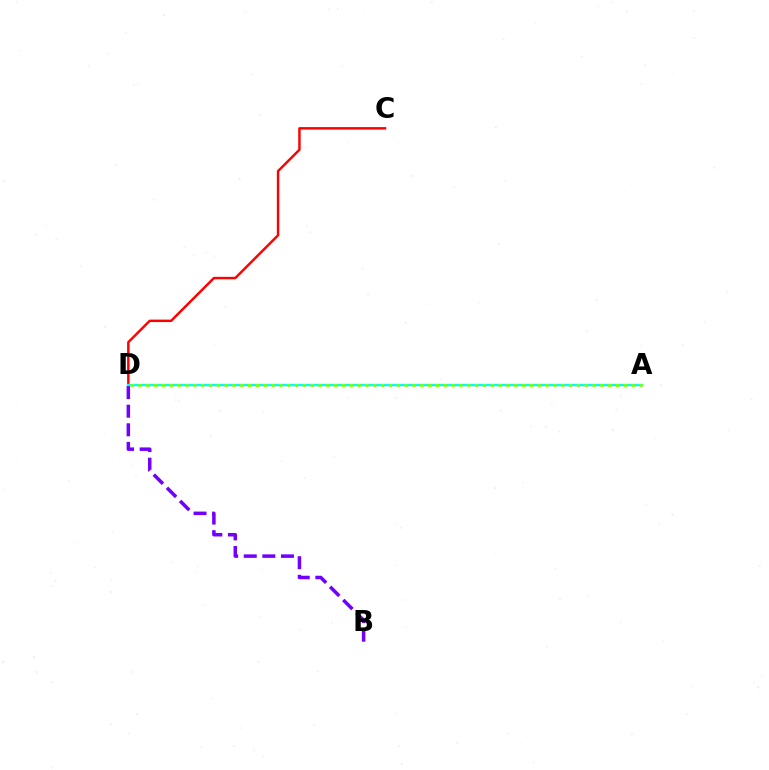{('C', 'D'): [{'color': '#ff0000', 'line_style': 'solid', 'thickness': 1.77}], ('A', 'D'): [{'color': '#00fff6', 'line_style': 'solid', 'thickness': 1.68}, {'color': '#84ff00', 'line_style': 'dotted', 'thickness': 2.13}], ('B', 'D'): [{'color': '#7200ff', 'line_style': 'dashed', 'thickness': 2.53}]}